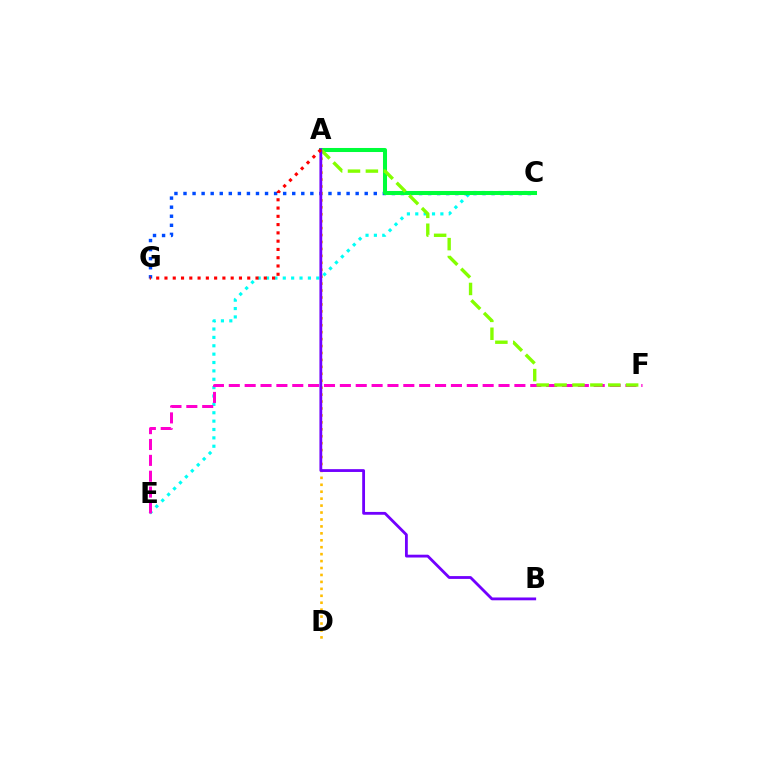{('C', 'E'): [{'color': '#00fff6', 'line_style': 'dotted', 'thickness': 2.27}], ('C', 'G'): [{'color': '#004bff', 'line_style': 'dotted', 'thickness': 2.46}], ('A', 'C'): [{'color': '#00ff39', 'line_style': 'solid', 'thickness': 2.91}], ('E', 'F'): [{'color': '#ff00cf', 'line_style': 'dashed', 'thickness': 2.16}], ('A', 'D'): [{'color': '#ffbd00', 'line_style': 'dotted', 'thickness': 1.88}], ('A', 'F'): [{'color': '#84ff00', 'line_style': 'dashed', 'thickness': 2.43}], ('A', 'B'): [{'color': '#7200ff', 'line_style': 'solid', 'thickness': 2.03}], ('A', 'G'): [{'color': '#ff0000', 'line_style': 'dotted', 'thickness': 2.25}]}